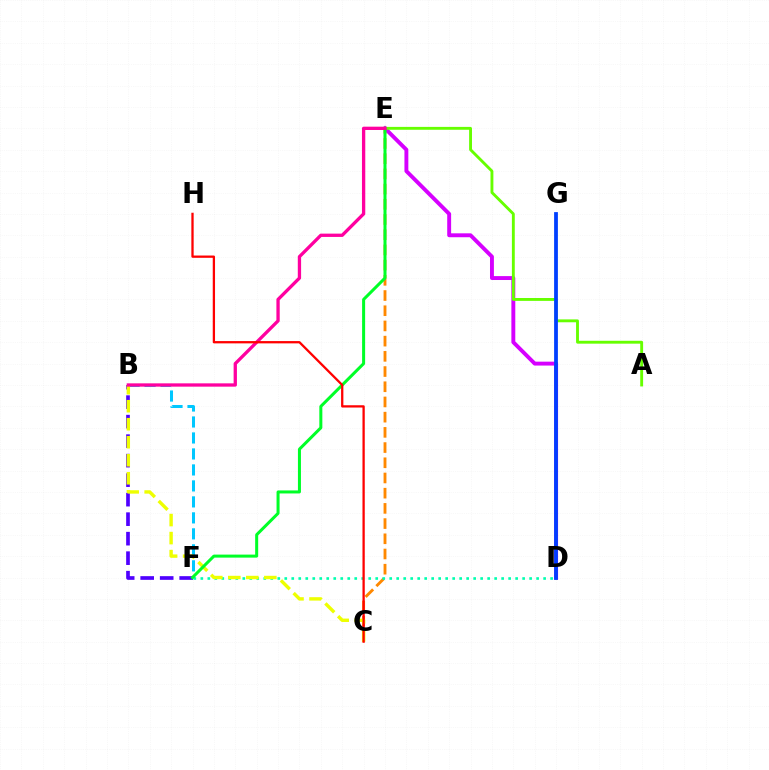{('C', 'E'): [{'color': '#ff8800', 'line_style': 'dashed', 'thickness': 2.07}], ('B', 'F'): [{'color': '#00c7ff', 'line_style': 'dashed', 'thickness': 2.17}, {'color': '#4f00ff', 'line_style': 'dashed', 'thickness': 2.65}], ('D', 'E'): [{'color': '#d600ff', 'line_style': 'solid', 'thickness': 2.81}], ('A', 'E'): [{'color': '#66ff00', 'line_style': 'solid', 'thickness': 2.07}], ('D', 'F'): [{'color': '#00ffaf', 'line_style': 'dotted', 'thickness': 1.9}], ('B', 'C'): [{'color': '#eeff00', 'line_style': 'dashed', 'thickness': 2.45}], ('E', 'F'): [{'color': '#00ff27', 'line_style': 'solid', 'thickness': 2.17}], ('B', 'E'): [{'color': '#ff00a0', 'line_style': 'solid', 'thickness': 2.38}], ('C', 'H'): [{'color': '#ff0000', 'line_style': 'solid', 'thickness': 1.65}], ('D', 'G'): [{'color': '#003fff', 'line_style': 'solid', 'thickness': 2.71}]}